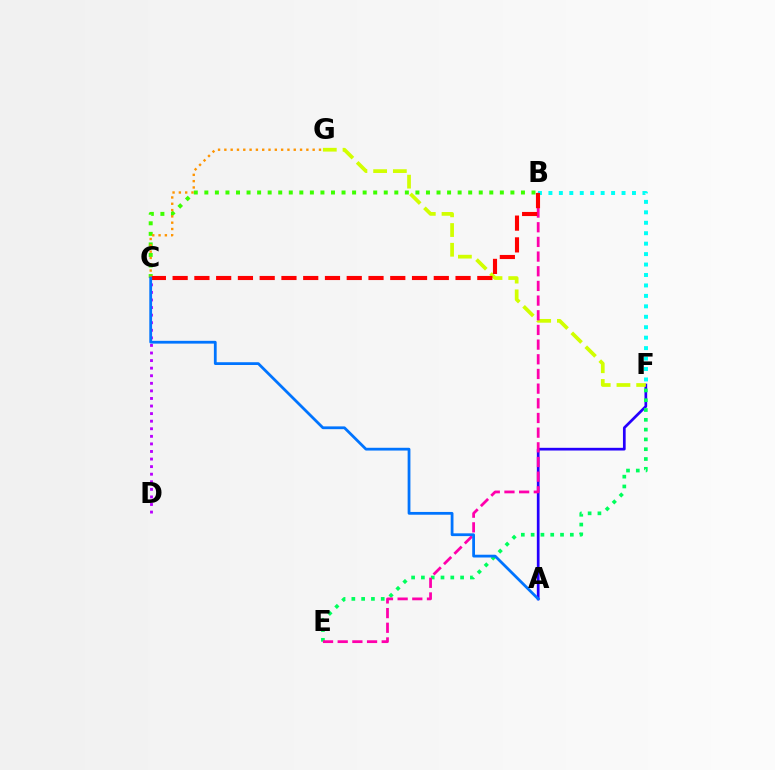{('A', 'F'): [{'color': '#2500ff', 'line_style': 'solid', 'thickness': 1.95}], ('B', 'F'): [{'color': '#00fff6', 'line_style': 'dotted', 'thickness': 2.84}], ('E', 'F'): [{'color': '#00ff5c', 'line_style': 'dotted', 'thickness': 2.66}], ('F', 'G'): [{'color': '#d1ff00', 'line_style': 'dashed', 'thickness': 2.68}], ('B', 'C'): [{'color': '#3dff00', 'line_style': 'dotted', 'thickness': 2.87}, {'color': '#ff0000', 'line_style': 'dashed', 'thickness': 2.96}], ('B', 'E'): [{'color': '#ff00ac', 'line_style': 'dashed', 'thickness': 1.99}], ('C', 'D'): [{'color': '#b900ff', 'line_style': 'dotted', 'thickness': 2.06}], ('C', 'G'): [{'color': '#ff9400', 'line_style': 'dotted', 'thickness': 1.71}], ('A', 'C'): [{'color': '#0074ff', 'line_style': 'solid', 'thickness': 2.0}]}